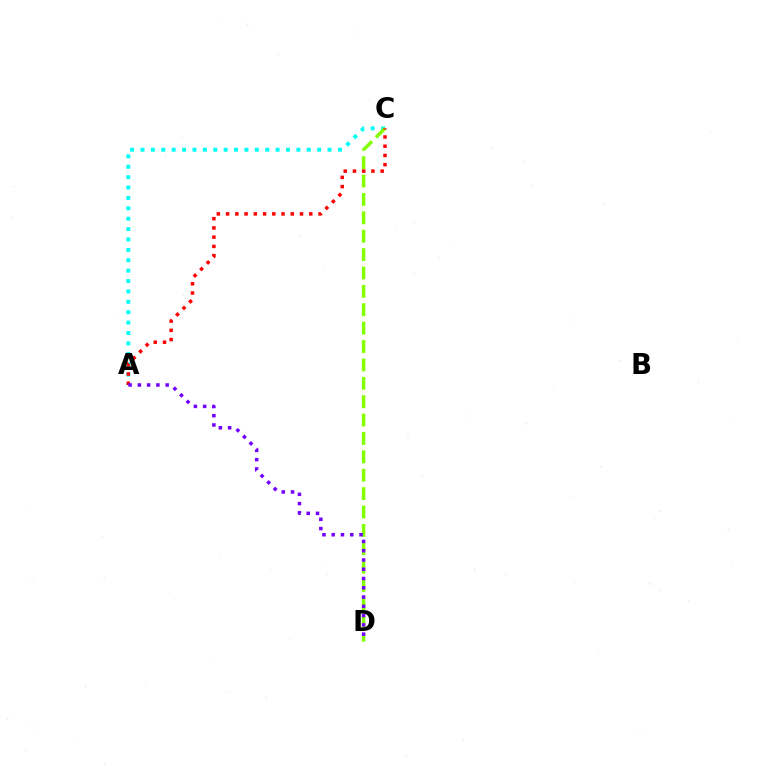{('A', 'C'): [{'color': '#00fff6', 'line_style': 'dotted', 'thickness': 2.82}, {'color': '#ff0000', 'line_style': 'dotted', 'thickness': 2.51}], ('C', 'D'): [{'color': '#84ff00', 'line_style': 'dashed', 'thickness': 2.5}], ('A', 'D'): [{'color': '#7200ff', 'line_style': 'dotted', 'thickness': 2.52}]}